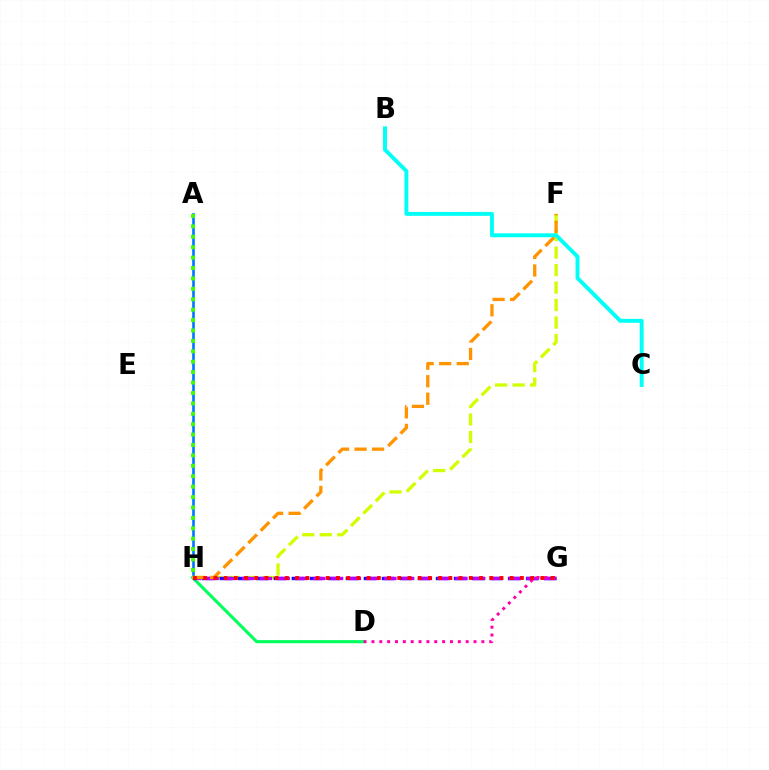{('A', 'H'): [{'color': '#0074ff', 'line_style': 'solid', 'thickness': 1.87}, {'color': '#3dff00', 'line_style': 'dotted', 'thickness': 2.83}], ('D', 'H'): [{'color': '#00ff5c', 'line_style': 'solid', 'thickness': 2.22}], ('F', 'H'): [{'color': '#d1ff00', 'line_style': 'dashed', 'thickness': 2.38}, {'color': '#ff9400', 'line_style': 'dashed', 'thickness': 2.38}], ('G', 'H'): [{'color': '#2500ff', 'line_style': 'dashed', 'thickness': 2.45}, {'color': '#b900ff', 'line_style': 'dashed', 'thickness': 2.41}, {'color': '#ff0000', 'line_style': 'dotted', 'thickness': 2.78}], ('D', 'G'): [{'color': '#ff00ac', 'line_style': 'dotted', 'thickness': 2.13}], ('B', 'C'): [{'color': '#00fff6', 'line_style': 'solid', 'thickness': 2.81}]}